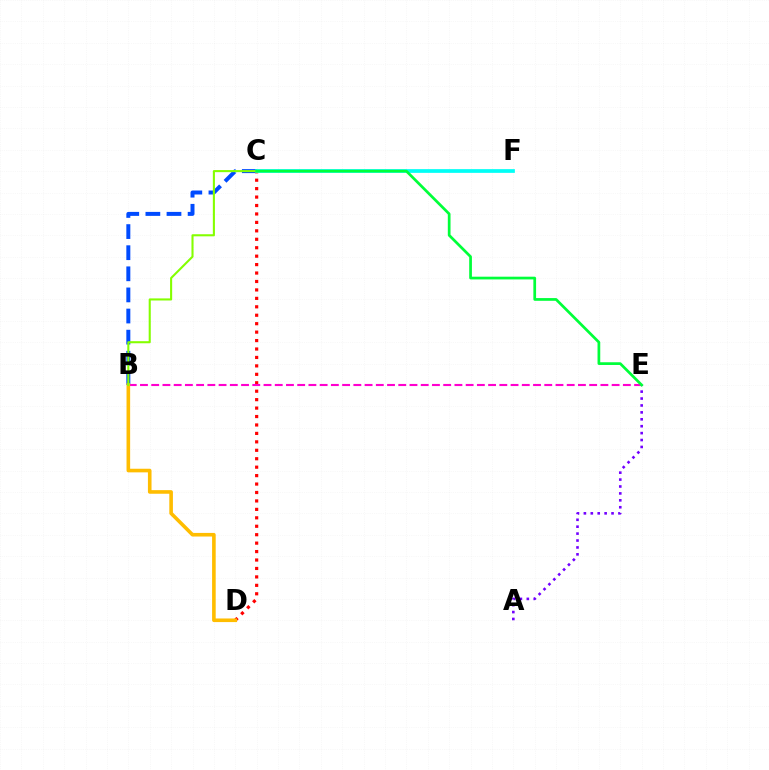{('B', 'C'): [{'color': '#004bff', 'line_style': 'dashed', 'thickness': 2.87}, {'color': '#84ff00', 'line_style': 'solid', 'thickness': 1.5}], ('C', 'D'): [{'color': '#ff0000', 'line_style': 'dotted', 'thickness': 2.29}], ('C', 'F'): [{'color': '#00fff6', 'line_style': 'solid', 'thickness': 2.68}], ('A', 'E'): [{'color': '#7200ff', 'line_style': 'dotted', 'thickness': 1.88}], ('B', 'E'): [{'color': '#ff00cf', 'line_style': 'dashed', 'thickness': 1.53}], ('B', 'D'): [{'color': '#ffbd00', 'line_style': 'solid', 'thickness': 2.6}], ('C', 'E'): [{'color': '#00ff39', 'line_style': 'solid', 'thickness': 1.96}]}